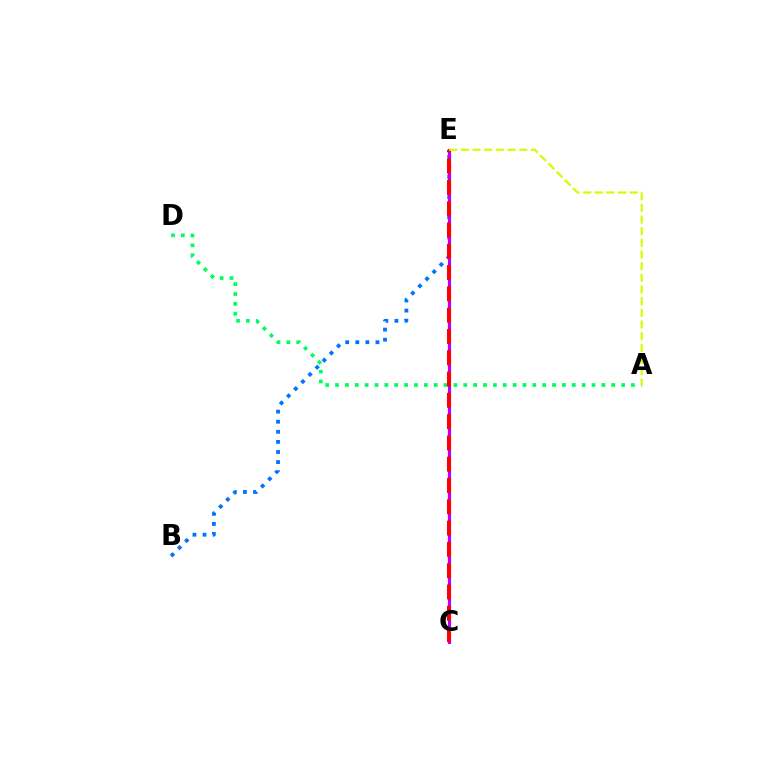{('B', 'E'): [{'color': '#0074ff', 'line_style': 'dotted', 'thickness': 2.74}], ('A', 'D'): [{'color': '#00ff5c', 'line_style': 'dotted', 'thickness': 2.68}], ('C', 'E'): [{'color': '#b900ff', 'line_style': 'solid', 'thickness': 2.27}, {'color': '#ff0000', 'line_style': 'dashed', 'thickness': 2.89}], ('A', 'E'): [{'color': '#d1ff00', 'line_style': 'dashed', 'thickness': 1.58}]}